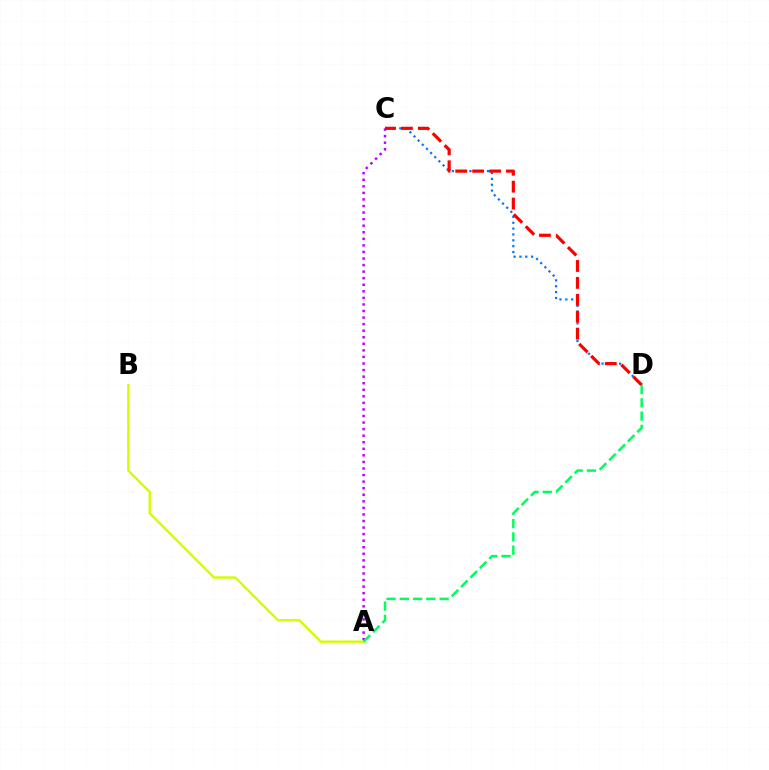{('A', 'C'): [{'color': '#b900ff', 'line_style': 'dotted', 'thickness': 1.78}], ('C', 'D'): [{'color': '#0074ff', 'line_style': 'dotted', 'thickness': 1.59}, {'color': '#ff0000', 'line_style': 'dashed', 'thickness': 2.3}], ('A', 'B'): [{'color': '#d1ff00', 'line_style': 'solid', 'thickness': 1.73}], ('A', 'D'): [{'color': '#00ff5c', 'line_style': 'dashed', 'thickness': 1.8}]}